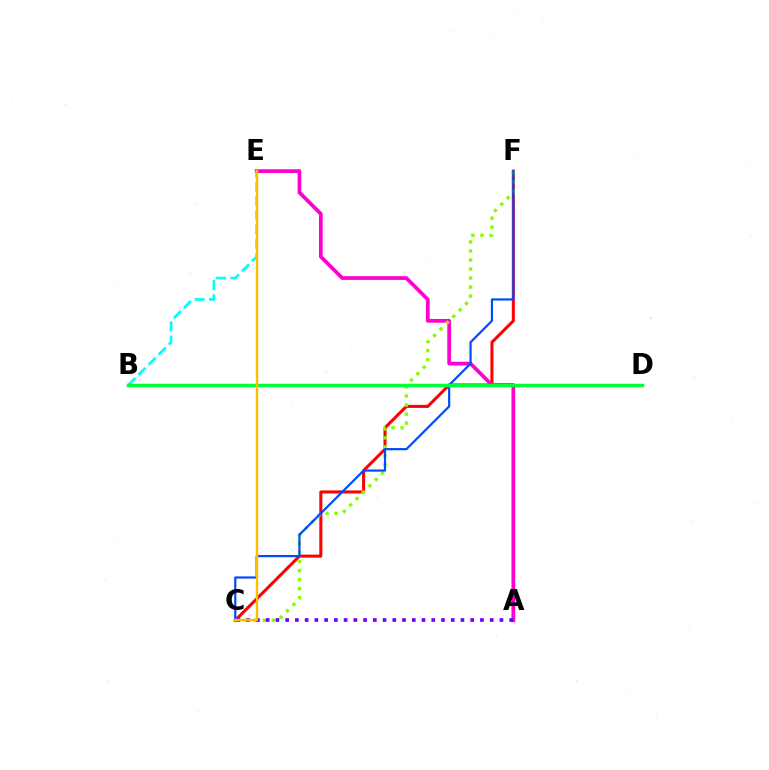{('C', 'F'): [{'color': '#ff0000', 'line_style': 'solid', 'thickness': 2.19}, {'color': '#84ff00', 'line_style': 'dotted', 'thickness': 2.45}, {'color': '#004bff', 'line_style': 'solid', 'thickness': 1.59}], ('A', 'E'): [{'color': '#ff00cf', 'line_style': 'solid', 'thickness': 2.69}], ('B', 'E'): [{'color': '#00fff6', 'line_style': 'dashed', 'thickness': 1.94}], ('A', 'C'): [{'color': '#7200ff', 'line_style': 'dotted', 'thickness': 2.65}], ('B', 'D'): [{'color': '#00ff39', 'line_style': 'solid', 'thickness': 2.51}], ('C', 'E'): [{'color': '#ffbd00', 'line_style': 'solid', 'thickness': 1.7}]}